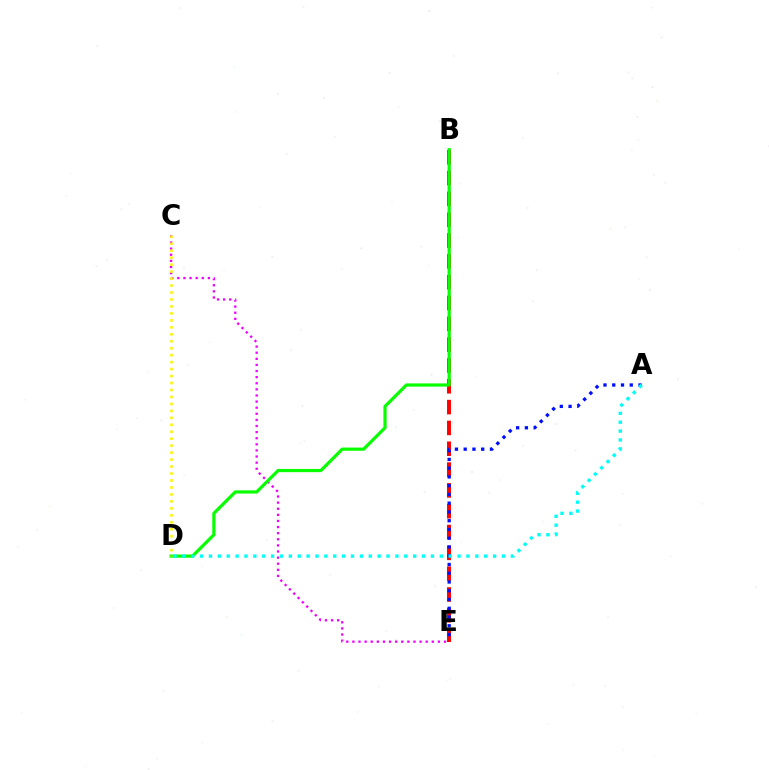{('B', 'E'): [{'color': '#ff0000', 'line_style': 'dashed', 'thickness': 2.83}], ('A', 'E'): [{'color': '#0010ff', 'line_style': 'dotted', 'thickness': 2.38}], ('C', 'E'): [{'color': '#ee00ff', 'line_style': 'dotted', 'thickness': 1.66}], ('B', 'D'): [{'color': '#08ff00', 'line_style': 'solid', 'thickness': 2.3}], ('C', 'D'): [{'color': '#fcf500', 'line_style': 'dotted', 'thickness': 1.89}], ('A', 'D'): [{'color': '#00fff6', 'line_style': 'dotted', 'thickness': 2.41}]}